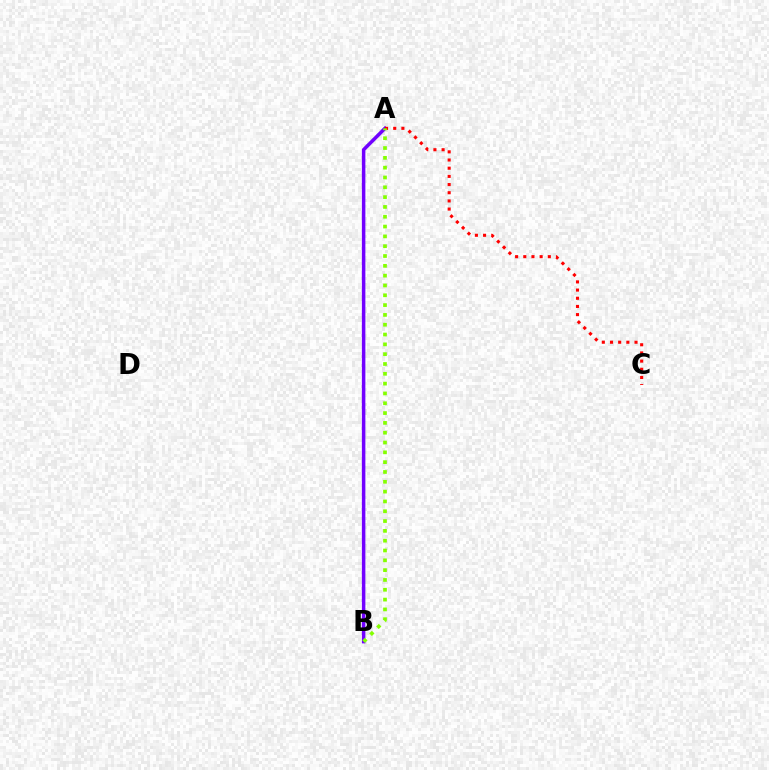{('A', 'B'): [{'color': '#00fff6', 'line_style': 'dotted', 'thickness': 2.09}, {'color': '#7200ff', 'line_style': 'solid', 'thickness': 2.52}, {'color': '#84ff00', 'line_style': 'dotted', 'thickness': 2.67}], ('A', 'C'): [{'color': '#ff0000', 'line_style': 'dotted', 'thickness': 2.22}]}